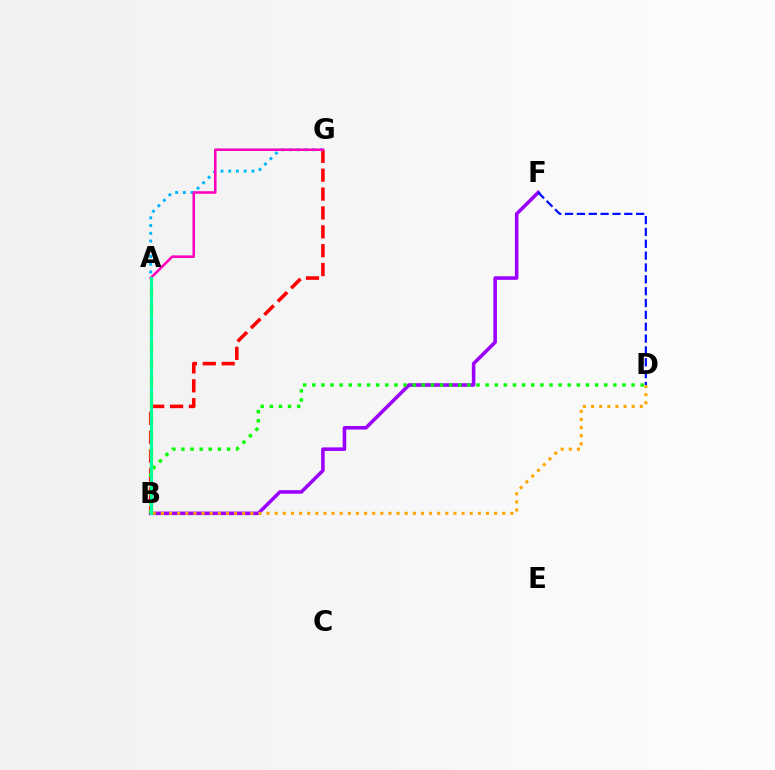{('B', 'G'): [{'color': '#ff0000', 'line_style': 'dashed', 'thickness': 2.56}], ('B', 'F'): [{'color': '#9b00ff', 'line_style': 'solid', 'thickness': 2.55}], ('B', 'D'): [{'color': '#08ff00', 'line_style': 'dotted', 'thickness': 2.48}, {'color': '#ffa500', 'line_style': 'dotted', 'thickness': 2.21}], ('A', 'G'): [{'color': '#00b5ff', 'line_style': 'dotted', 'thickness': 2.1}, {'color': '#ff00bd', 'line_style': 'solid', 'thickness': 1.83}], ('A', 'B'): [{'color': '#b3ff00', 'line_style': 'dashed', 'thickness': 2.44}, {'color': '#00ff9d', 'line_style': 'solid', 'thickness': 2.24}], ('D', 'F'): [{'color': '#0010ff', 'line_style': 'dashed', 'thickness': 1.61}]}